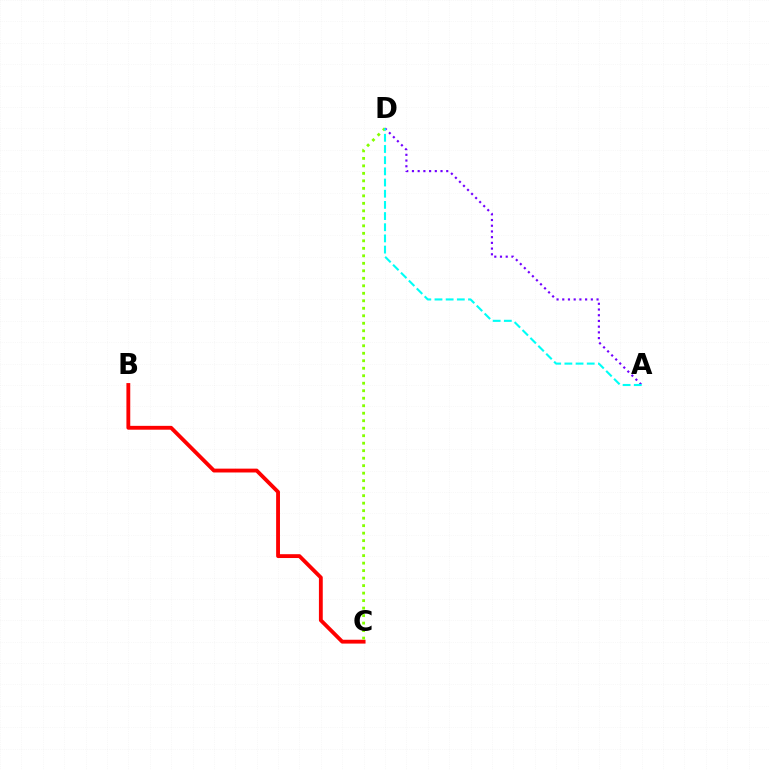{('B', 'C'): [{'color': '#ff0000', 'line_style': 'solid', 'thickness': 2.77}], ('C', 'D'): [{'color': '#84ff00', 'line_style': 'dotted', 'thickness': 2.04}], ('A', 'D'): [{'color': '#7200ff', 'line_style': 'dotted', 'thickness': 1.55}, {'color': '#00fff6', 'line_style': 'dashed', 'thickness': 1.52}]}